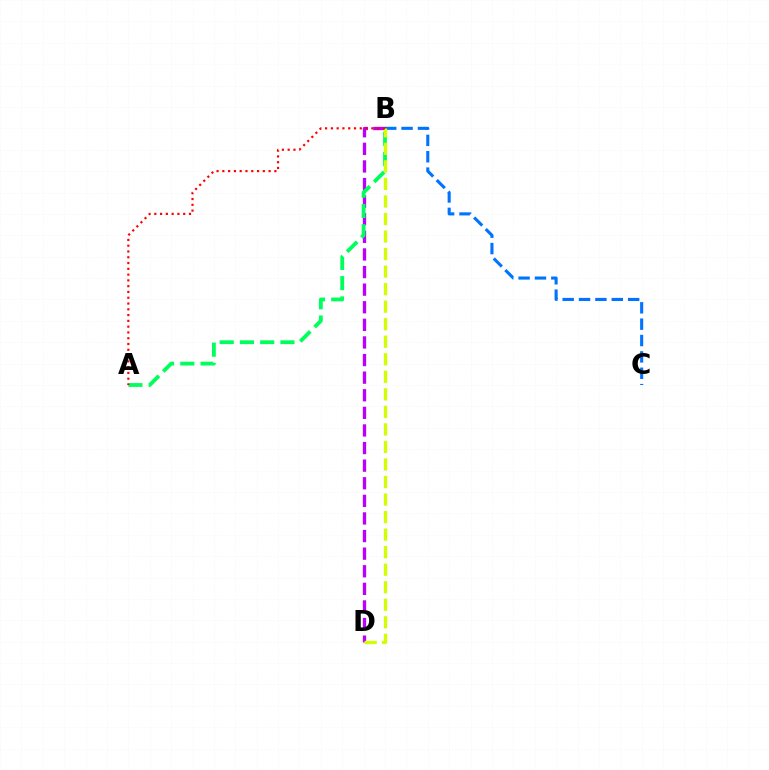{('B', 'C'): [{'color': '#0074ff', 'line_style': 'dashed', 'thickness': 2.22}], ('B', 'D'): [{'color': '#b900ff', 'line_style': 'dashed', 'thickness': 2.39}, {'color': '#d1ff00', 'line_style': 'dashed', 'thickness': 2.38}], ('A', 'B'): [{'color': '#00ff5c', 'line_style': 'dashed', 'thickness': 2.75}, {'color': '#ff0000', 'line_style': 'dotted', 'thickness': 1.57}]}